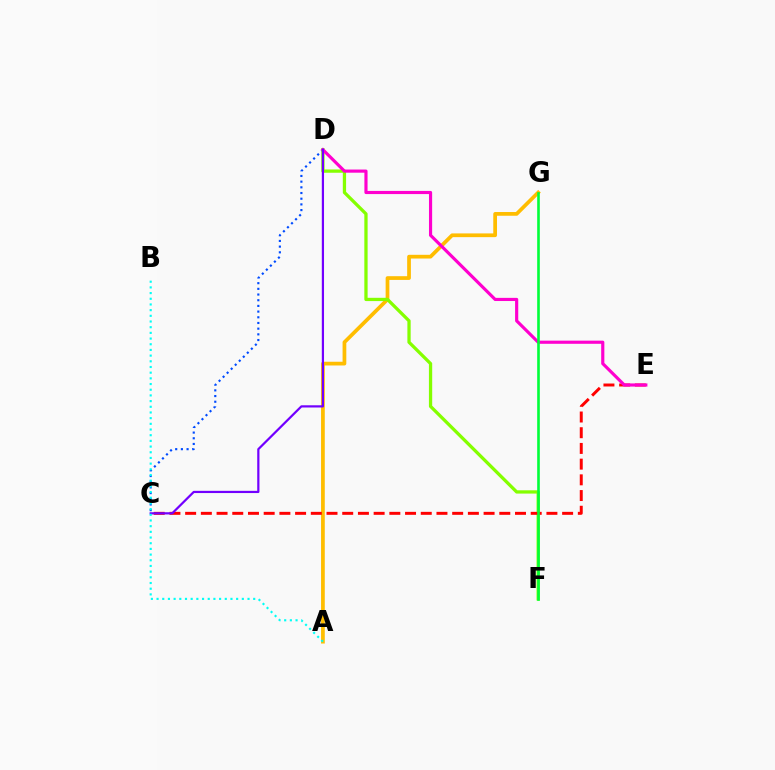{('C', 'D'): [{'color': '#004bff', 'line_style': 'dotted', 'thickness': 1.55}, {'color': '#7200ff', 'line_style': 'solid', 'thickness': 1.59}], ('A', 'G'): [{'color': '#ffbd00', 'line_style': 'solid', 'thickness': 2.69}], ('D', 'F'): [{'color': '#84ff00', 'line_style': 'solid', 'thickness': 2.36}], ('C', 'E'): [{'color': '#ff0000', 'line_style': 'dashed', 'thickness': 2.13}], ('D', 'E'): [{'color': '#ff00cf', 'line_style': 'solid', 'thickness': 2.27}], ('A', 'B'): [{'color': '#00fff6', 'line_style': 'dotted', 'thickness': 1.54}], ('F', 'G'): [{'color': '#00ff39', 'line_style': 'solid', 'thickness': 1.88}]}